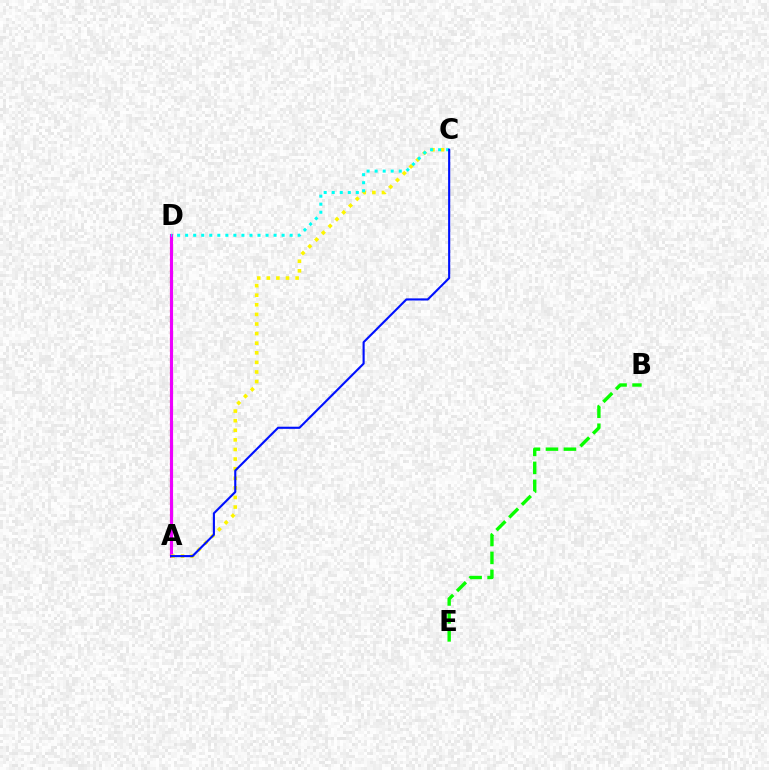{('A', 'D'): [{'color': '#ff0000', 'line_style': 'dotted', 'thickness': 1.54}, {'color': '#ee00ff', 'line_style': 'solid', 'thickness': 2.25}], ('A', 'C'): [{'color': '#fcf500', 'line_style': 'dotted', 'thickness': 2.61}, {'color': '#0010ff', 'line_style': 'solid', 'thickness': 1.53}], ('B', 'E'): [{'color': '#08ff00', 'line_style': 'dashed', 'thickness': 2.44}], ('C', 'D'): [{'color': '#00fff6', 'line_style': 'dotted', 'thickness': 2.18}]}